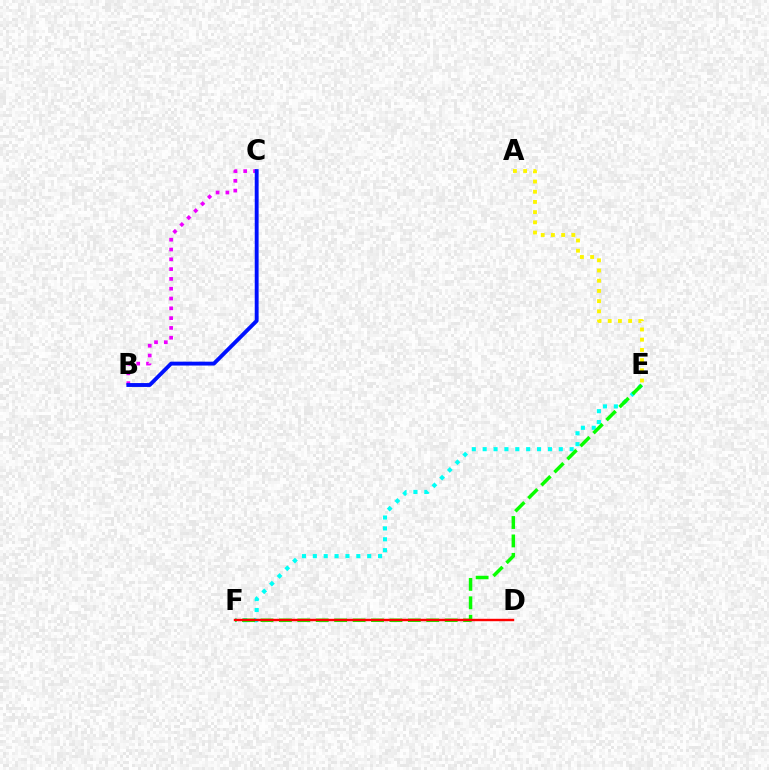{('E', 'F'): [{'color': '#00fff6', 'line_style': 'dotted', 'thickness': 2.95}, {'color': '#08ff00', 'line_style': 'dashed', 'thickness': 2.5}], ('D', 'F'): [{'color': '#ff0000', 'line_style': 'solid', 'thickness': 1.74}], ('B', 'C'): [{'color': '#ee00ff', 'line_style': 'dotted', 'thickness': 2.66}, {'color': '#0010ff', 'line_style': 'solid', 'thickness': 2.79}], ('A', 'E'): [{'color': '#fcf500', 'line_style': 'dotted', 'thickness': 2.77}]}